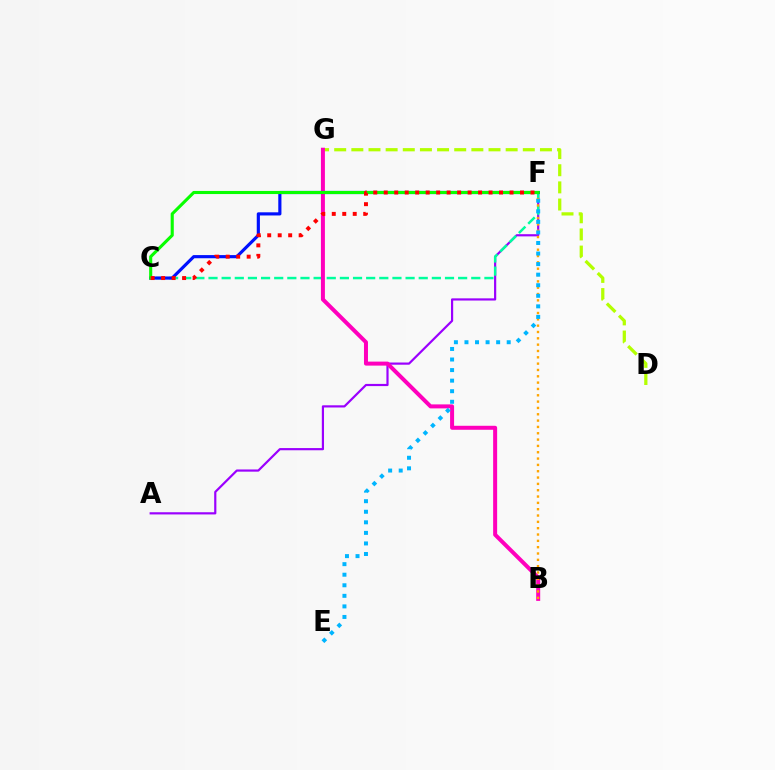{('A', 'F'): [{'color': '#9b00ff', 'line_style': 'solid', 'thickness': 1.58}], ('C', 'F'): [{'color': '#00ff9d', 'line_style': 'dashed', 'thickness': 1.78}, {'color': '#0010ff', 'line_style': 'solid', 'thickness': 2.27}, {'color': '#08ff00', 'line_style': 'solid', 'thickness': 2.24}, {'color': '#ff0000', 'line_style': 'dotted', 'thickness': 2.85}], ('D', 'G'): [{'color': '#b3ff00', 'line_style': 'dashed', 'thickness': 2.33}], ('B', 'G'): [{'color': '#ff00bd', 'line_style': 'solid', 'thickness': 2.88}], ('B', 'F'): [{'color': '#ffa500', 'line_style': 'dotted', 'thickness': 1.72}], ('E', 'F'): [{'color': '#00b5ff', 'line_style': 'dotted', 'thickness': 2.87}]}